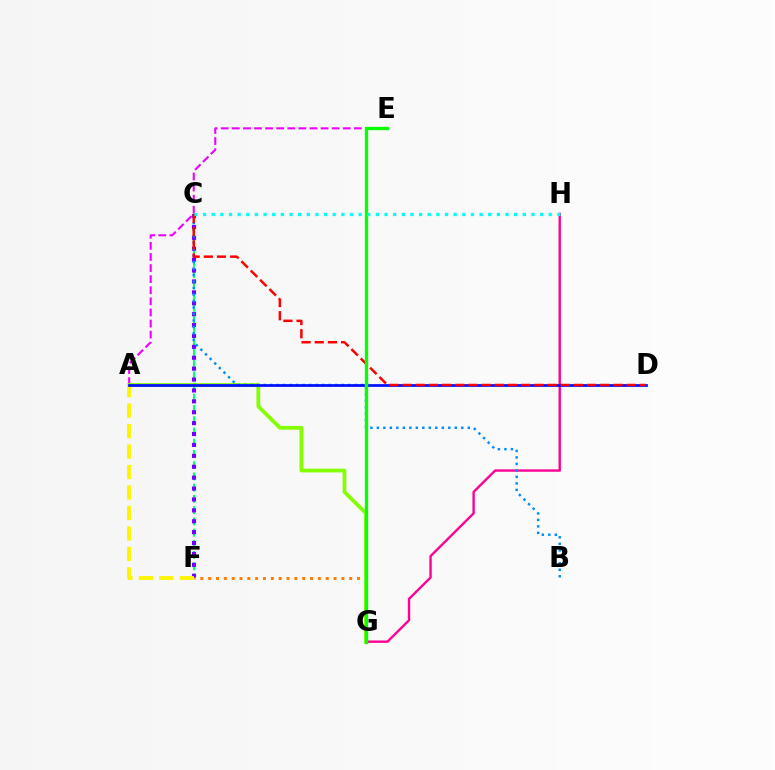{('A', 'E'): [{'color': '#ee00ff', 'line_style': 'dashed', 'thickness': 1.51}], ('C', 'F'): [{'color': '#00ff74', 'line_style': 'dashed', 'thickness': 1.53}, {'color': '#7200ff', 'line_style': 'dotted', 'thickness': 2.96}], ('G', 'H'): [{'color': '#ff0094', 'line_style': 'solid', 'thickness': 1.72}], ('F', 'G'): [{'color': '#ff7c00', 'line_style': 'dotted', 'thickness': 2.13}], ('A', 'G'): [{'color': '#84ff00', 'line_style': 'solid', 'thickness': 2.7}], ('B', 'C'): [{'color': '#008cff', 'line_style': 'dotted', 'thickness': 1.76}], ('A', 'F'): [{'color': '#fcf500', 'line_style': 'dashed', 'thickness': 2.78}], ('A', 'D'): [{'color': '#0010ff', 'line_style': 'solid', 'thickness': 1.97}], ('C', 'D'): [{'color': '#ff0000', 'line_style': 'dashed', 'thickness': 1.79}], ('E', 'G'): [{'color': '#08ff00', 'line_style': 'solid', 'thickness': 2.4}], ('C', 'H'): [{'color': '#00fff6', 'line_style': 'dotted', 'thickness': 2.35}]}